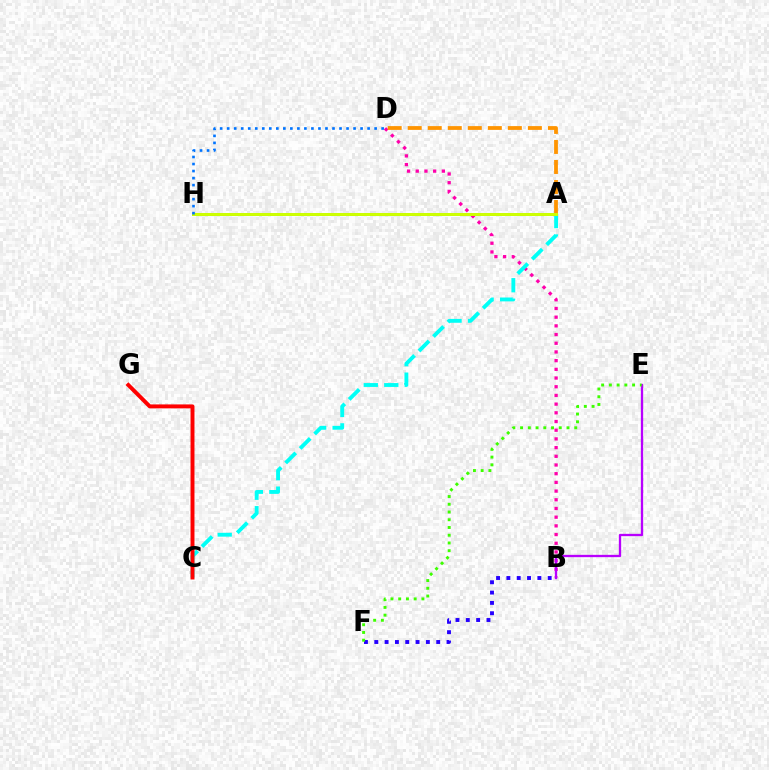{('A', 'H'): [{'color': '#00ff5c', 'line_style': 'solid', 'thickness': 2.04}, {'color': '#d1ff00', 'line_style': 'solid', 'thickness': 2.1}], ('B', 'D'): [{'color': '#ff00ac', 'line_style': 'dotted', 'thickness': 2.36}], ('A', 'D'): [{'color': '#ff9400', 'line_style': 'dashed', 'thickness': 2.72}], ('B', 'E'): [{'color': '#b900ff', 'line_style': 'solid', 'thickness': 1.67}], ('A', 'C'): [{'color': '#00fff6', 'line_style': 'dashed', 'thickness': 2.78}], ('B', 'F'): [{'color': '#2500ff', 'line_style': 'dotted', 'thickness': 2.8}], ('E', 'F'): [{'color': '#3dff00', 'line_style': 'dotted', 'thickness': 2.1}], ('D', 'H'): [{'color': '#0074ff', 'line_style': 'dotted', 'thickness': 1.91}], ('C', 'G'): [{'color': '#ff0000', 'line_style': 'solid', 'thickness': 2.84}]}